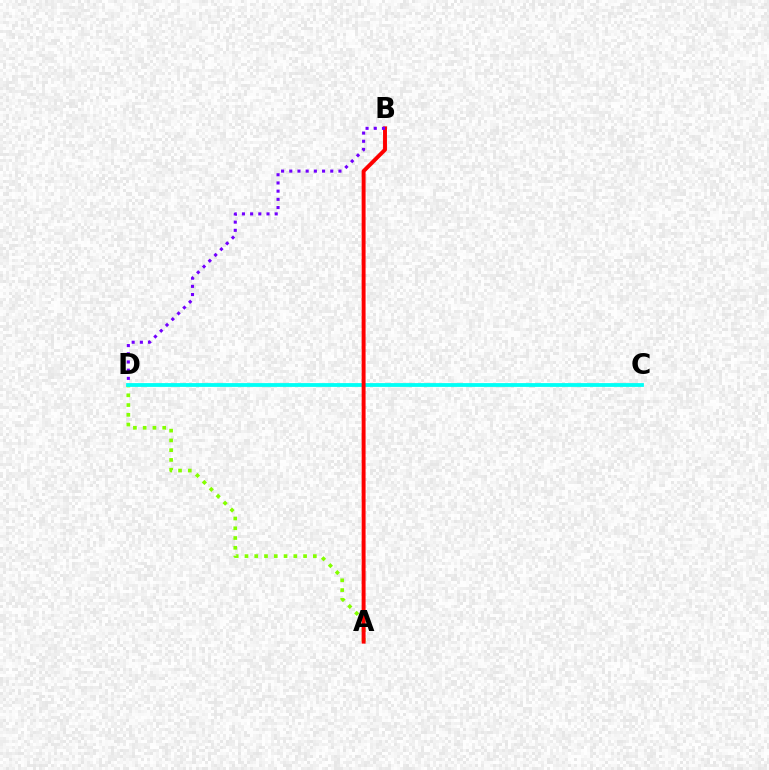{('A', 'D'): [{'color': '#84ff00', 'line_style': 'dotted', 'thickness': 2.65}], ('C', 'D'): [{'color': '#00fff6', 'line_style': 'solid', 'thickness': 2.73}], ('A', 'B'): [{'color': '#ff0000', 'line_style': 'solid', 'thickness': 2.82}], ('B', 'D'): [{'color': '#7200ff', 'line_style': 'dotted', 'thickness': 2.23}]}